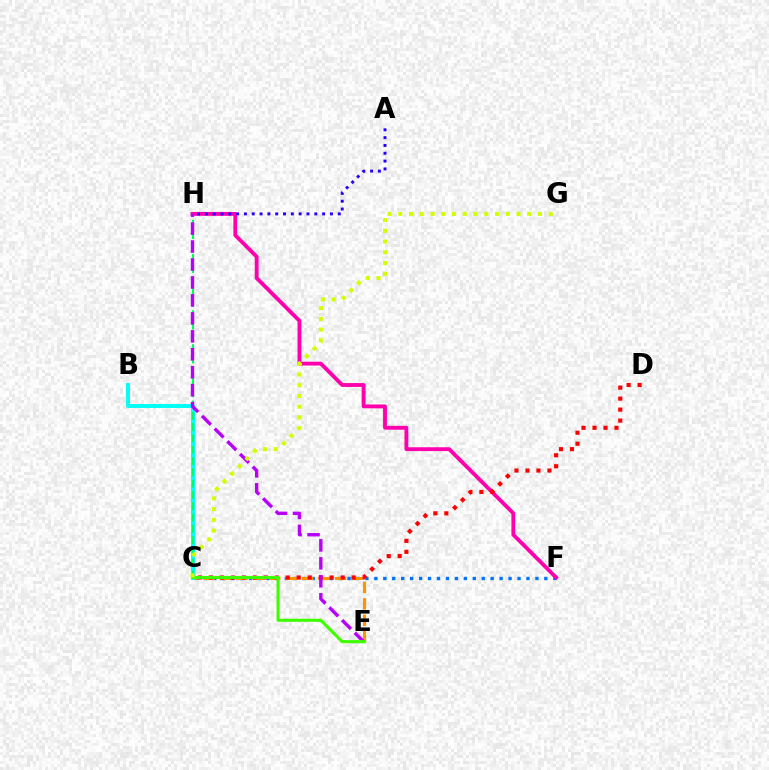{('C', 'F'): [{'color': '#0074ff', 'line_style': 'dotted', 'thickness': 2.43}], ('C', 'E'): [{'color': '#ff9400', 'line_style': 'dashed', 'thickness': 2.23}, {'color': '#3dff00', 'line_style': 'solid', 'thickness': 2.22}], ('F', 'H'): [{'color': '#ff00ac', 'line_style': 'solid', 'thickness': 2.77}], ('A', 'H'): [{'color': '#2500ff', 'line_style': 'dotted', 'thickness': 2.12}], ('B', 'C'): [{'color': '#00fff6', 'line_style': 'solid', 'thickness': 2.82}], ('C', 'D'): [{'color': '#ff0000', 'line_style': 'dotted', 'thickness': 2.98}], ('C', 'H'): [{'color': '#00ff5c', 'line_style': 'dashed', 'thickness': 1.53}], ('E', 'H'): [{'color': '#b900ff', 'line_style': 'dashed', 'thickness': 2.44}], ('C', 'G'): [{'color': '#d1ff00', 'line_style': 'dotted', 'thickness': 2.92}]}